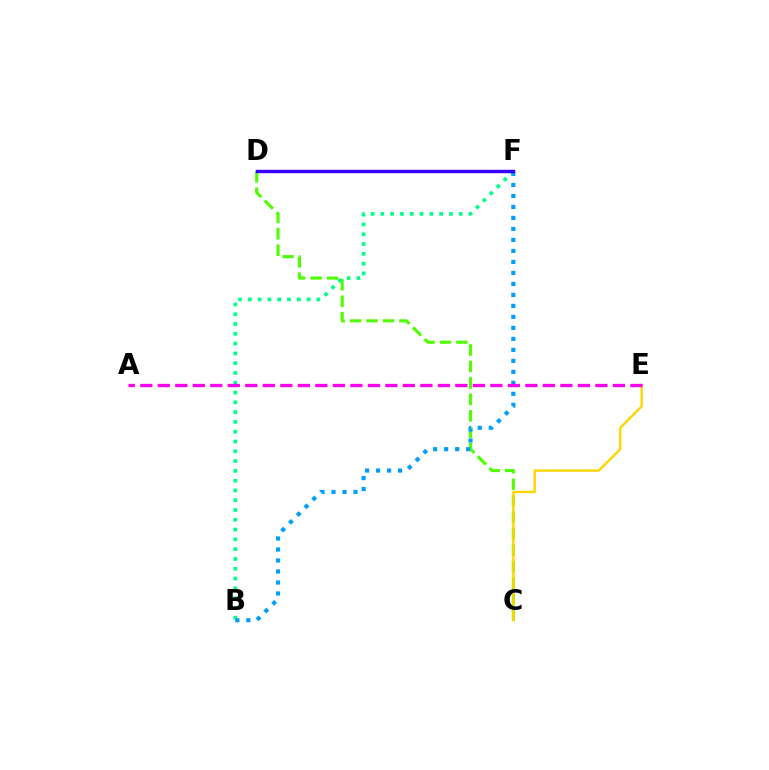{('D', 'F'): [{'color': '#ff0000', 'line_style': 'dotted', 'thickness': 2.08}, {'color': '#3700ff', 'line_style': 'solid', 'thickness': 2.47}], ('C', 'D'): [{'color': '#4fff00', 'line_style': 'dashed', 'thickness': 2.24}], ('C', 'E'): [{'color': '#ffd500', 'line_style': 'solid', 'thickness': 1.7}], ('B', 'F'): [{'color': '#00ff86', 'line_style': 'dotted', 'thickness': 2.66}, {'color': '#009eff', 'line_style': 'dotted', 'thickness': 2.99}], ('A', 'E'): [{'color': '#ff00ed', 'line_style': 'dashed', 'thickness': 2.38}]}